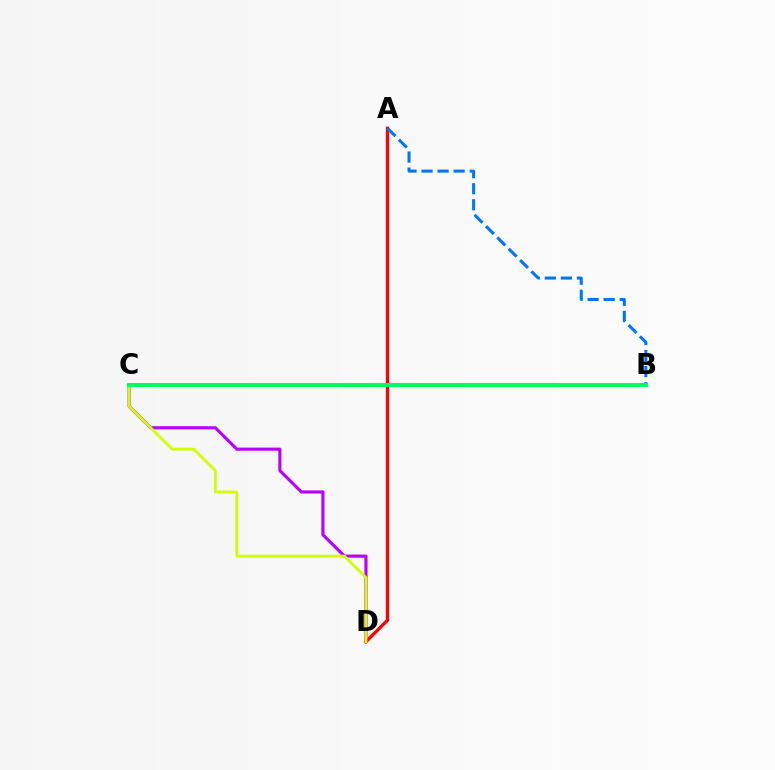{('C', 'D'): [{'color': '#b900ff', 'line_style': 'solid', 'thickness': 2.24}, {'color': '#d1ff00', 'line_style': 'solid', 'thickness': 2.0}], ('A', 'D'): [{'color': '#ff0000', 'line_style': 'solid', 'thickness': 2.37}], ('A', 'B'): [{'color': '#0074ff', 'line_style': 'dashed', 'thickness': 2.18}], ('B', 'C'): [{'color': '#00ff5c', 'line_style': 'solid', 'thickness': 2.86}]}